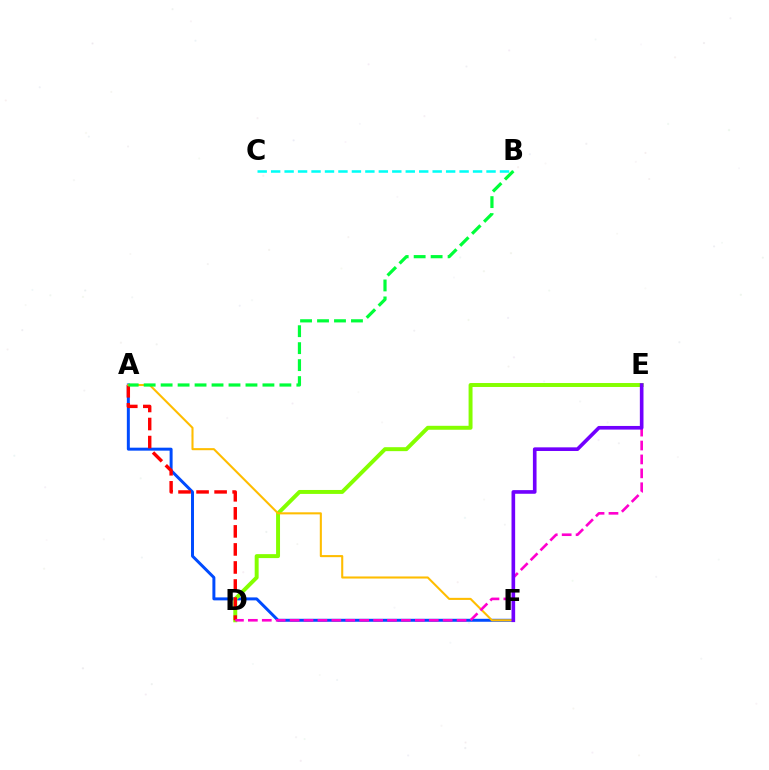{('A', 'F'): [{'color': '#004bff', 'line_style': 'solid', 'thickness': 2.14}, {'color': '#ffbd00', 'line_style': 'solid', 'thickness': 1.5}], ('B', 'C'): [{'color': '#00fff6', 'line_style': 'dashed', 'thickness': 1.83}], ('D', 'E'): [{'color': '#84ff00', 'line_style': 'solid', 'thickness': 2.84}, {'color': '#ff00cf', 'line_style': 'dashed', 'thickness': 1.89}], ('A', 'D'): [{'color': '#ff0000', 'line_style': 'dashed', 'thickness': 2.45}], ('E', 'F'): [{'color': '#7200ff', 'line_style': 'solid', 'thickness': 2.62}], ('A', 'B'): [{'color': '#00ff39', 'line_style': 'dashed', 'thickness': 2.3}]}